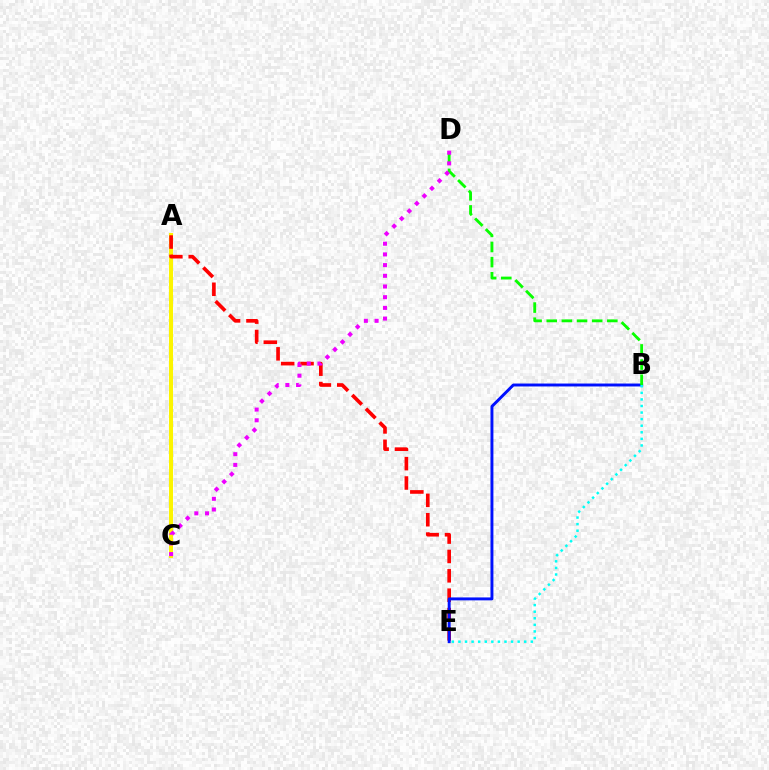{('A', 'C'): [{'color': '#fcf500', 'line_style': 'solid', 'thickness': 2.9}], ('A', 'E'): [{'color': '#ff0000', 'line_style': 'dashed', 'thickness': 2.63}], ('B', 'E'): [{'color': '#0010ff', 'line_style': 'solid', 'thickness': 2.11}, {'color': '#00fff6', 'line_style': 'dotted', 'thickness': 1.79}], ('B', 'D'): [{'color': '#08ff00', 'line_style': 'dashed', 'thickness': 2.06}], ('C', 'D'): [{'color': '#ee00ff', 'line_style': 'dotted', 'thickness': 2.91}]}